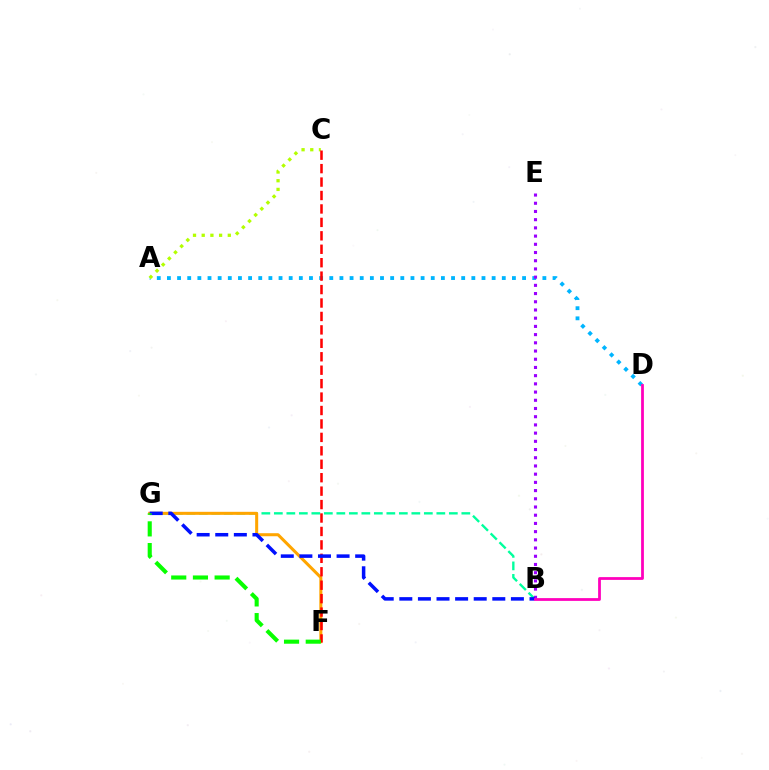{('B', 'G'): [{'color': '#00ff9d', 'line_style': 'dashed', 'thickness': 1.7}, {'color': '#0010ff', 'line_style': 'dashed', 'thickness': 2.53}], ('A', 'D'): [{'color': '#00b5ff', 'line_style': 'dotted', 'thickness': 2.76}], ('A', 'C'): [{'color': '#b3ff00', 'line_style': 'dotted', 'thickness': 2.36}], ('F', 'G'): [{'color': '#ffa500', 'line_style': 'solid', 'thickness': 2.18}, {'color': '#08ff00', 'line_style': 'dashed', 'thickness': 2.95}], ('C', 'F'): [{'color': '#ff0000', 'line_style': 'dashed', 'thickness': 1.83}], ('B', 'E'): [{'color': '#9b00ff', 'line_style': 'dotted', 'thickness': 2.23}], ('B', 'D'): [{'color': '#ff00bd', 'line_style': 'solid', 'thickness': 2.0}]}